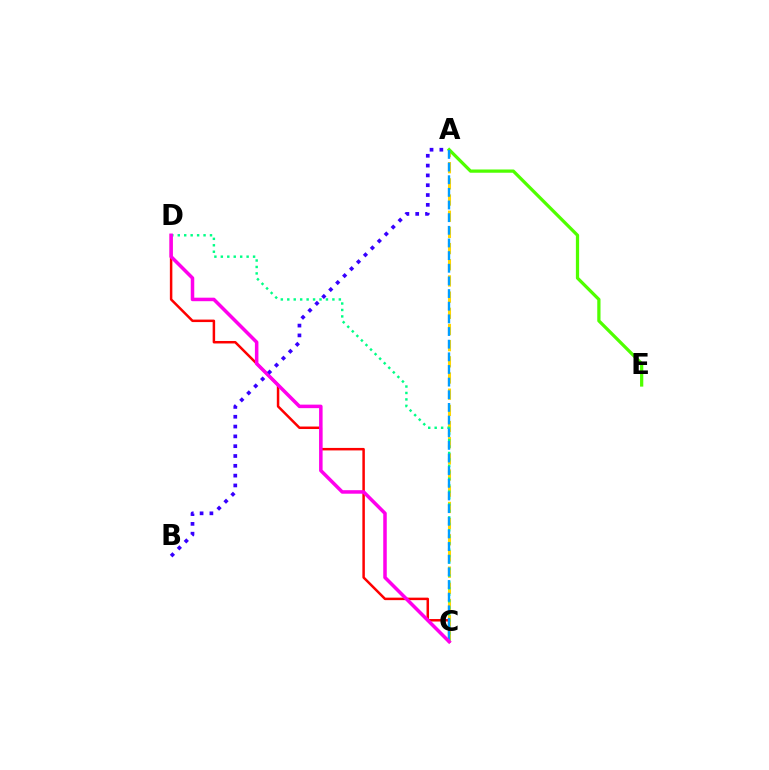{('C', 'D'): [{'color': '#ff0000', 'line_style': 'solid', 'thickness': 1.79}, {'color': '#00ff86', 'line_style': 'dotted', 'thickness': 1.75}, {'color': '#ff00ed', 'line_style': 'solid', 'thickness': 2.53}], ('A', 'C'): [{'color': '#ffd500', 'line_style': 'dashed', 'thickness': 2.2}, {'color': '#009eff', 'line_style': 'dashed', 'thickness': 1.72}], ('A', 'E'): [{'color': '#4fff00', 'line_style': 'solid', 'thickness': 2.34}], ('A', 'B'): [{'color': '#3700ff', 'line_style': 'dotted', 'thickness': 2.67}]}